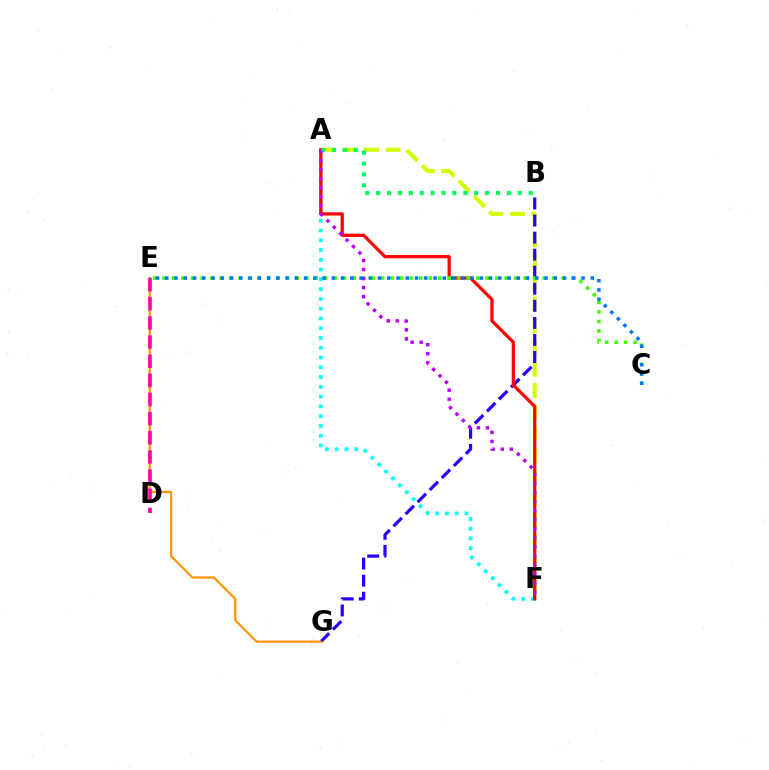{('A', 'F'): [{'color': '#d1ff00', 'line_style': 'dashed', 'thickness': 2.93}, {'color': '#00fff6', 'line_style': 'dotted', 'thickness': 2.65}, {'color': '#ff0000', 'line_style': 'solid', 'thickness': 2.33}, {'color': '#b900ff', 'line_style': 'dotted', 'thickness': 2.46}], ('B', 'G'): [{'color': '#2500ff', 'line_style': 'dashed', 'thickness': 2.32}], ('A', 'B'): [{'color': '#00ff5c', 'line_style': 'dotted', 'thickness': 2.96}], ('E', 'G'): [{'color': '#ff9400', 'line_style': 'solid', 'thickness': 1.6}], ('C', 'E'): [{'color': '#3dff00', 'line_style': 'dotted', 'thickness': 2.58}, {'color': '#0074ff', 'line_style': 'dotted', 'thickness': 2.51}], ('D', 'E'): [{'color': '#ff00ac', 'line_style': 'dashed', 'thickness': 2.6}]}